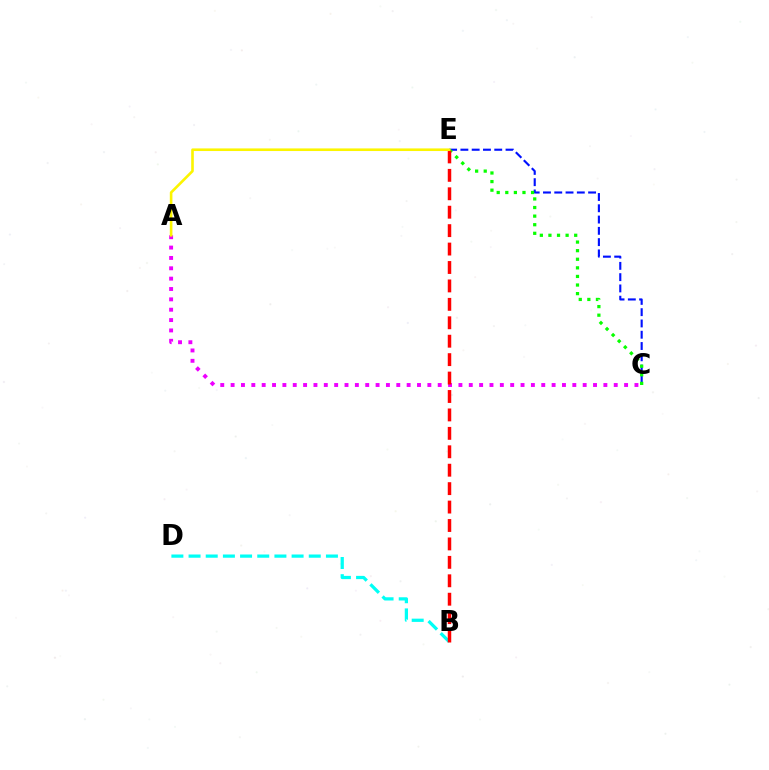{('A', 'C'): [{'color': '#ee00ff', 'line_style': 'dotted', 'thickness': 2.81}], ('C', 'E'): [{'color': '#0010ff', 'line_style': 'dashed', 'thickness': 1.53}, {'color': '#08ff00', 'line_style': 'dotted', 'thickness': 2.33}], ('B', 'D'): [{'color': '#00fff6', 'line_style': 'dashed', 'thickness': 2.33}], ('B', 'E'): [{'color': '#ff0000', 'line_style': 'dashed', 'thickness': 2.5}], ('A', 'E'): [{'color': '#fcf500', 'line_style': 'solid', 'thickness': 1.89}]}